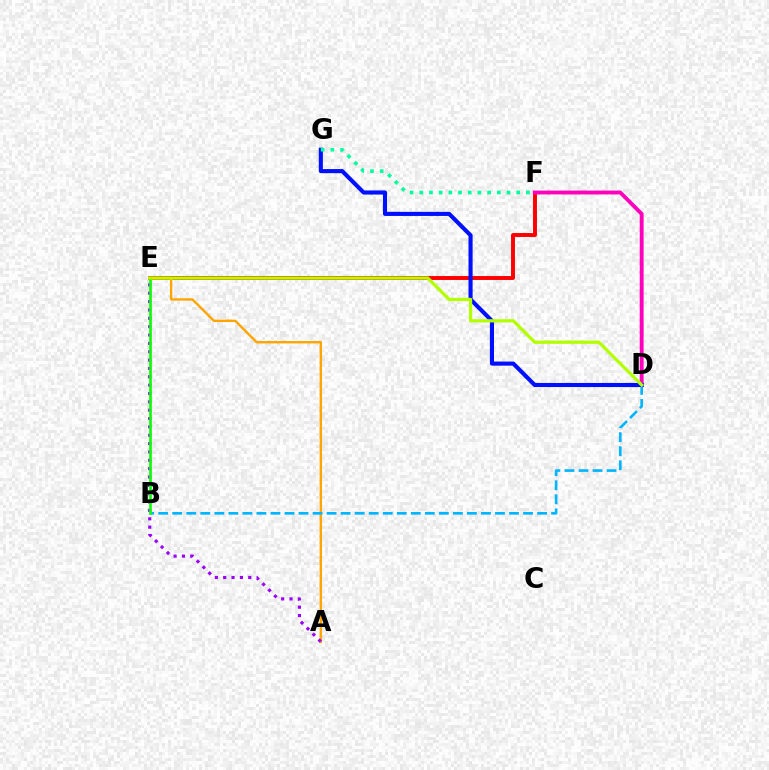{('E', 'F'): [{'color': '#ff0000', 'line_style': 'solid', 'thickness': 2.82}], ('A', 'E'): [{'color': '#ffa500', 'line_style': 'solid', 'thickness': 1.72}, {'color': '#9b00ff', 'line_style': 'dotted', 'thickness': 2.27}], ('B', 'D'): [{'color': '#00b5ff', 'line_style': 'dashed', 'thickness': 1.91}], ('D', 'F'): [{'color': '#ff00bd', 'line_style': 'solid', 'thickness': 2.79}], ('D', 'G'): [{'color': '#0010ff', 'line_style': 'solid', 'thickness': 2.96}], ('F', 'G'): [{'color': '#00ff9d', 'line_style': 'dotted', 'thickness': 2.63}], ('B', 'E'): [{'color': '#08ff00', 'line_style': 'solid', 'thickness': 1.88}], ('D', 'E'): [{'color': '#b3ff00', 'line_style': 'solid', 'thickness': 2.33}]}